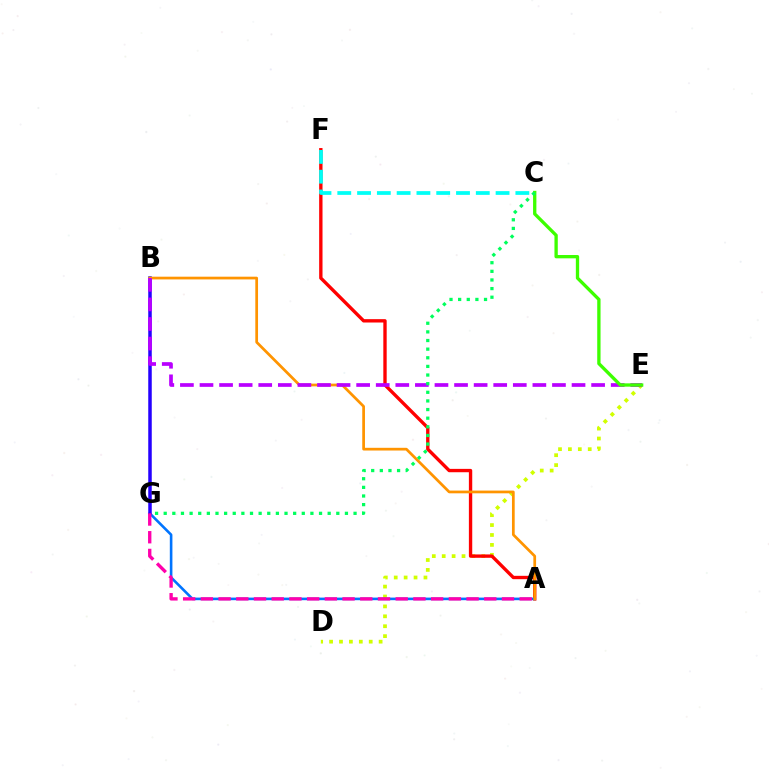{('D', 'E'): [{'color': '#d1ff00', 'line_style': 'dotted', 'thickness': 2.69}], ('A', 'F'): [{'color': '#ff0000', 'line_style': 'solid', 'thickness': 2.42}], ('A', 'G'): [{'color': '#0074ff', 'line_style': 'solid', 'thickness': 1.88}, {'color': '#ff00ac', 'line_style': 'dashed', 'thickness': 2.41}], ('B', 'G'): [{'color': '#2500ff', 'line_style': 'solid', 'thickness': 2.52}], ('A', 'B'): [{'color': '#ff9400', 'line_style': 'solid', 'thickness': 1.96}], ('C', 'F'): [{'color': '#00fff6', 'line_style': 'dashed', 'thickness': 2.69}], ('B', 'E'): [{'color': '#b900ff', 'line_style': 'dashed', 'thickness': 2.66}], ('C', 'E'): [{'color': '#3dff00', 'line_style': 'solid', 'thickness': 2.39}], ('C', 'G'): [{'color': '#00ff5c', 'line_style': 'dotted', 'thickness': 2.34}]}